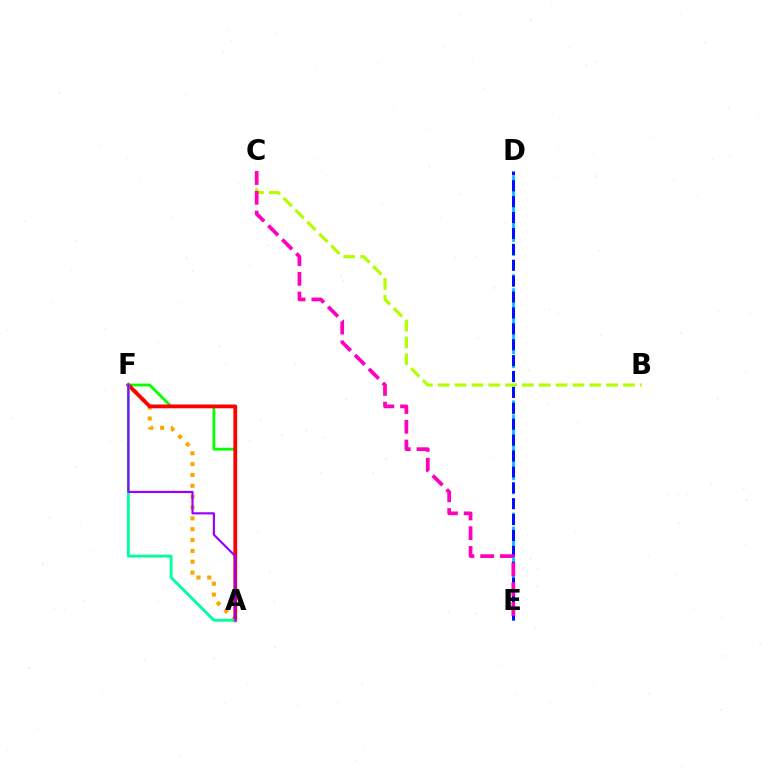{('A', 'F'): [{'color': '#ffa500', 'line_style': 'dotted', 'thickness': 2.95}, {'color': '#08ff00', 'line_style': 'solid', 'thickness': 2.03}, {'color': '#ff0000', 'line_style': 'solid', 'thickness': 2.73}, {'color': '#00ff9d', 'line_style': 'solid', 'thickness': 2.05}, {'color': '#9b00ff', 'line_style': 'solid', 'thickness': 1.56}], ('D', 'E'): [{'color': '#00b5ff', 'line_style': 'dashed', 'thickness': 1.9}, {'color': '#0010ff', 'line_style': 'dashed', 'thickness': 2.16}], ('B', 'C'): [{'color': '#b3ff00', 'line_style': 'dashed', 'thickness': 2.29}], ('C', 'E'): [{'color': '#ff00bd', 'line_style': 'dashed', 'thickness': 2.68}]}